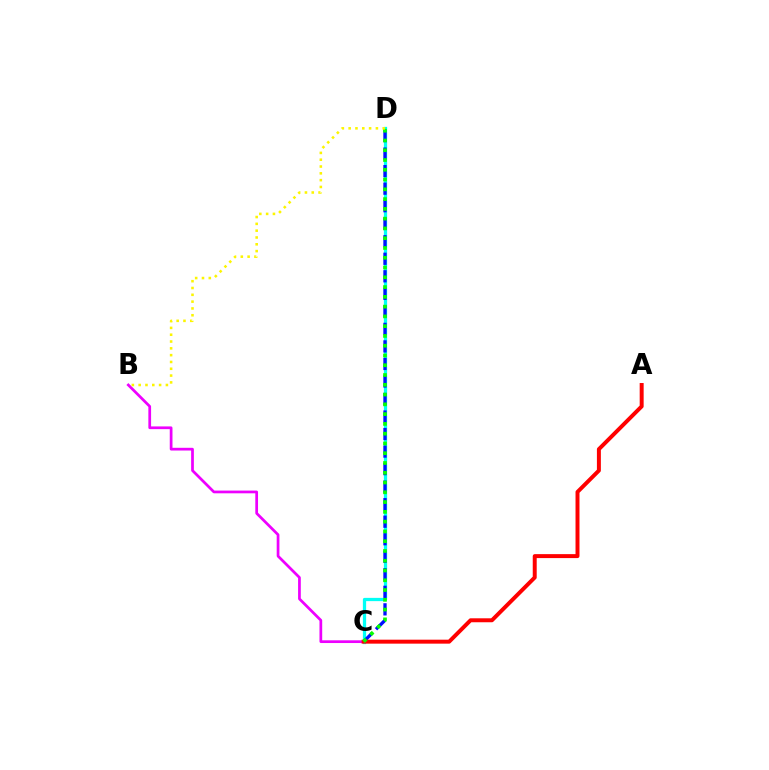{('B', 'C'): [{'color': '#ee00ff', 'line_style': 'solid', 'thickness': 1.96}], ('C', 'D'): [{'color': '#00fff6', 'line_style': 'solid', 'thickness': 2.34}, {'color': '#0010ff', 'line_style': 'dashed', 'thickness': 2.38}, {'color': '#08ff00', 'line_style': 'dotted', 'thickness': 2.66}], ('A', 'C'): [{'color': '#ff0000', 'line_style': 'solid', 'thickness': 2.85}], ('B', 'D'): [{'color': '#fcf500', 'line_style': 'dotted', 'thickness': 1.85}]}